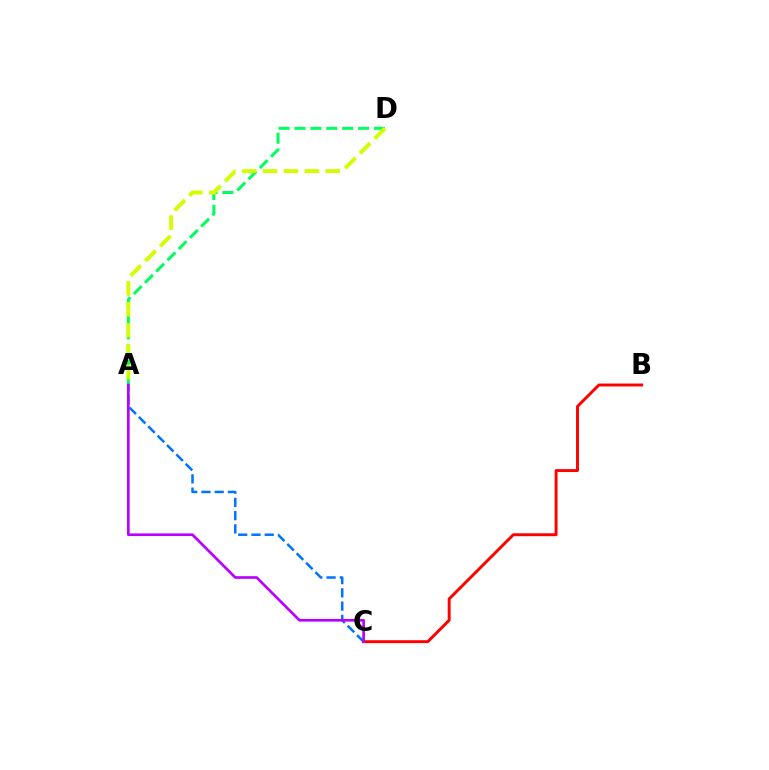{('A', 'D'): [{'color': '#00ff5c', 'line_style': 'dashed', 'thickness': 2.16}, {'color': '#d1ff00', 'line_style': 'dashed', 'thickness': 2.84}], ('B', 'C'): [{'color': '#ff0000', 'line_style': 'solid', 'thickness': 2.11}], ('A', 'C'): [{'color': '#0074ff', 'line_style': 'dashed', 'thickness': 1.8}, {'color': '#b900ff', 'line_style': 'solid', 'thickness': 1.92}]}